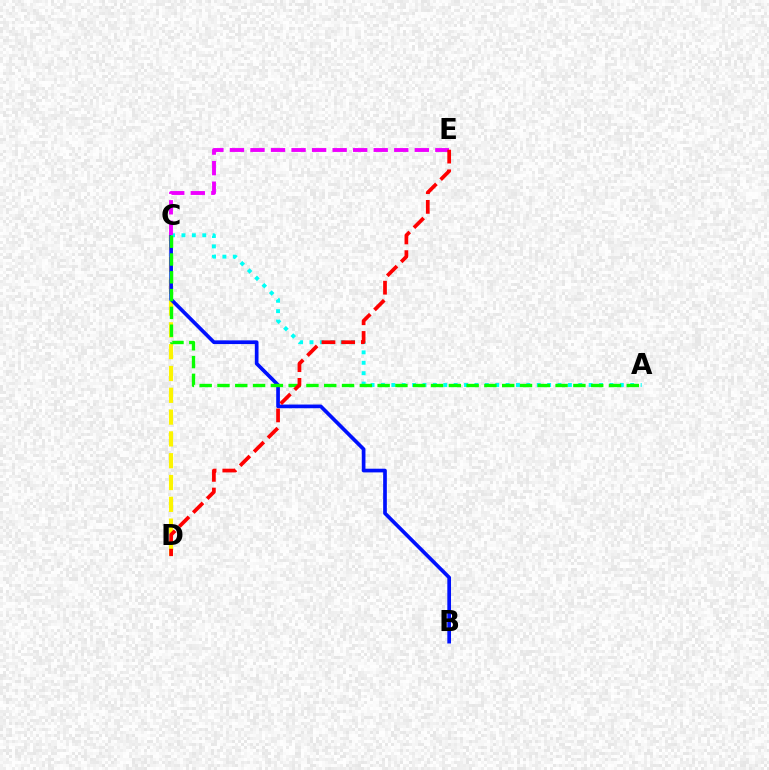{('C', 'D'): [{'color': '#fcf500', 'line_style': 'dashed', 'thickness': 2.96}], ('B', 'C'): [{'color': '#0010ff', 'line_style': 'solid', 'thickness': 2.65}], ('A', 'C'): [{'color': '#00fff6', 'line_style': 'dotted', 'thickness': 2.82}, {'color': '#08ff00', 'line_style': 'dashed', 'thickness': 2.42}], ('C', 'E'): [{'color': '#ee00ff', 'line_style': 'dashed', 'thickness': 2.79}], ('D', 'E'): [{'color': '#ff0000', 'line_style': 'dashed', 'thickness': 2.68}]}